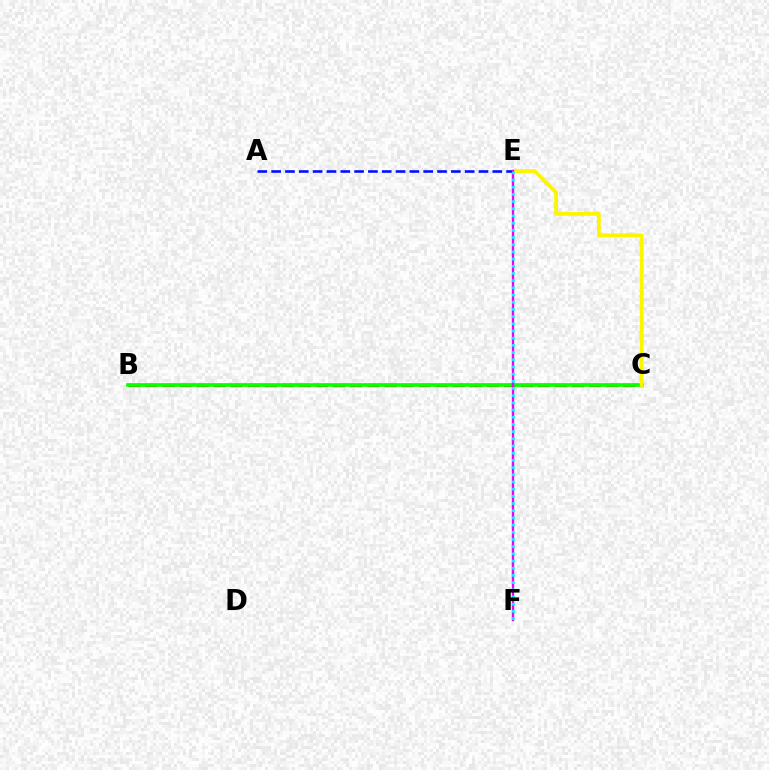{('B', 'C'): [{'color': '#ff0000', 'line_style': 'dashed', 'thickness': 2.32}, {'color': '#08ff00', 'line_style': 'solid', 'thickness': 2.64}], ('C', 'E'): [{'color': '#fcf500', 'line_style': 'solid', 'thickness': 2.7}], ('A', 'E'): [{'color': '#0010ff', 'line_style': 'dashed', 'thickness': 1.88}], ('E', 'F'): [{'color': '#ee00ff', 'line_style': 'solid', 'thickness': 1.7}, {'color': '#00fff6', 'line_style': 'dotted', 'thickness': 1.95}]}